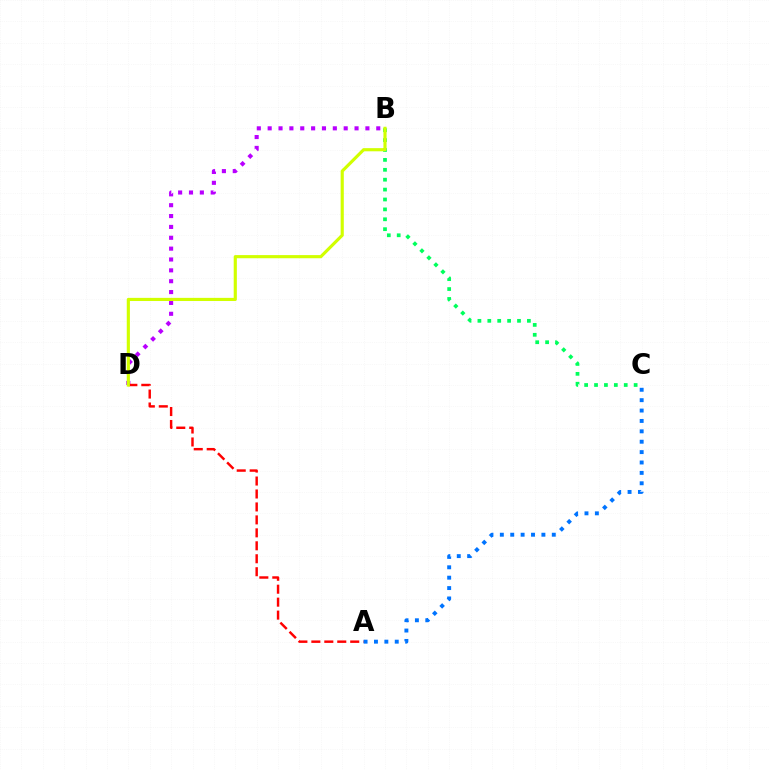{('B', 'D'): [{'color': '#b900ff', 'line_style': 'dotted', 'thickness': 2.95}, {'color': '#d1ff00', 'line_style': 'solid', 'thickness': 2.27}], ('B', 'C'): [{'color': '#00ff5c', 'line_style': 'dotted', 'thickness': 2.69}], ('A', 'D'): [{'color': '#ff0000', 'line_style': 'dashed', 'thickness': 1.76}], ('A', 'C'): [{'color': '#0074ff', 'line_style': 'dotted', 'thickness': 2.82}]}